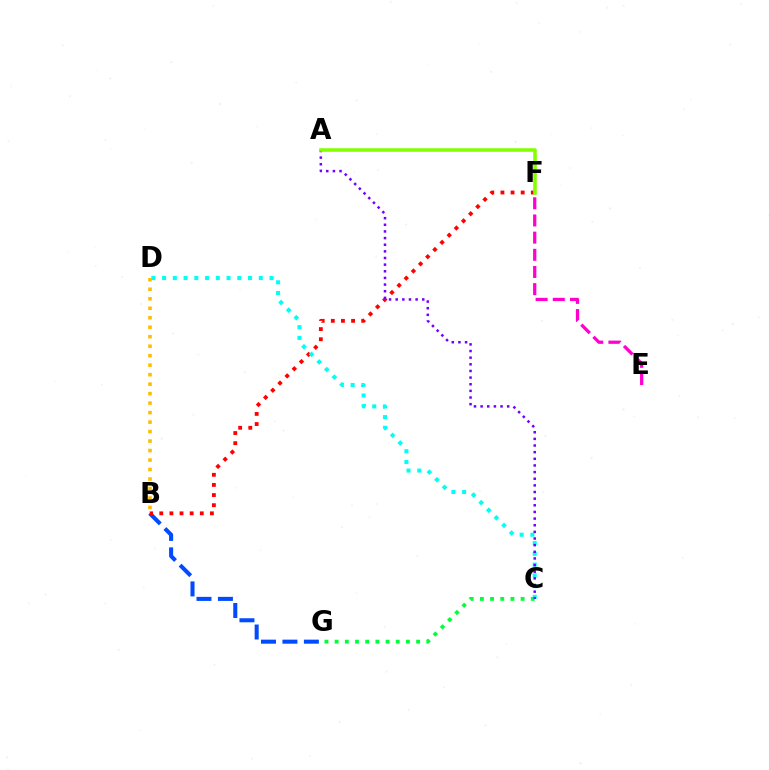{('B', 'G'): [{'color': '#004bff', 'line_style': 'dashed', 'thickness': 2.91}], ('C', 'G'): [{'color': '#00ff39', 'line_style': 'dotted', 'thickness': 2.77}], ('B', 'F'): [{'color': '#ff0000', 'line_style': 'dotted', 'thickness': 2.75}], ('C', 'D'): [{'color': '#00fff6', 'line_style': 'dotted', 'thickness': 2.92}], ('B', 'D'): [{'color': '#ffbd00', 'line_style': 'dotted', 'thickness': 2.58}], ('A', 'C'): [{'color': '#7200ff', 'line_style': 'dotted', 'thickness': 1.8}], ('A', 'F'): [{'color': '#84ff00', 'line_style': 'solid', 'thickness': 2.57}], ('E', 'F'): [{'color': '#ff00cf', 'line_style': 'dashed', 'thickness': 2.33}]}